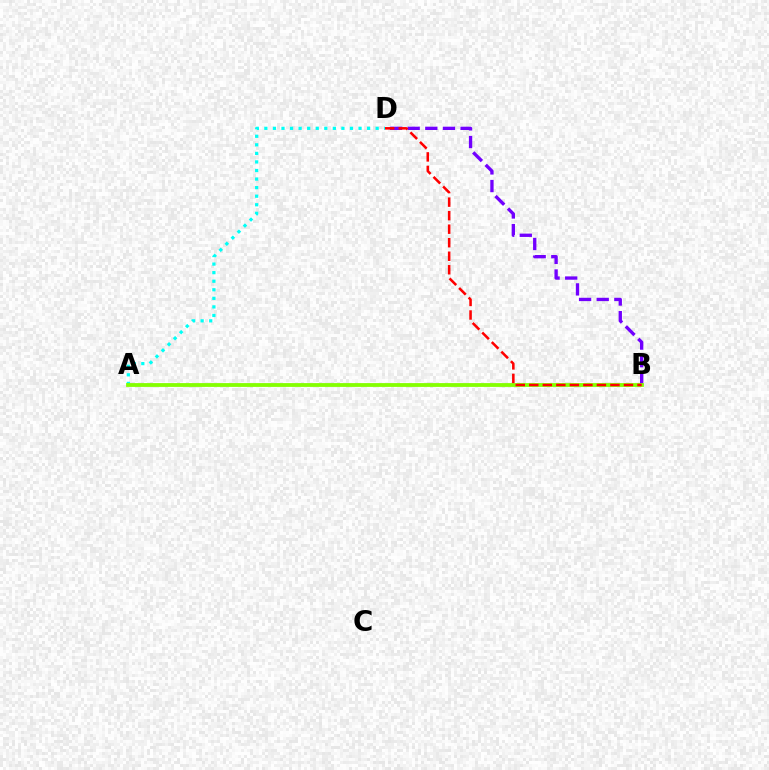{('A', 'D'): [{'color': '#00fff6', 'line_style': 'dotted', 'thickness': 2.33}], ('B', 'D'): [{'color': '#7200ff', 'line_style': 'dashed', 'thickness': 2.4}, {'color': '#ff0000', 'line_style': 'dashed', 'thickness': 1.84}], ('A', 'B'): [{'color': '#84ff00', 'line_style': 'solid', 'thickness': 2.73}]}